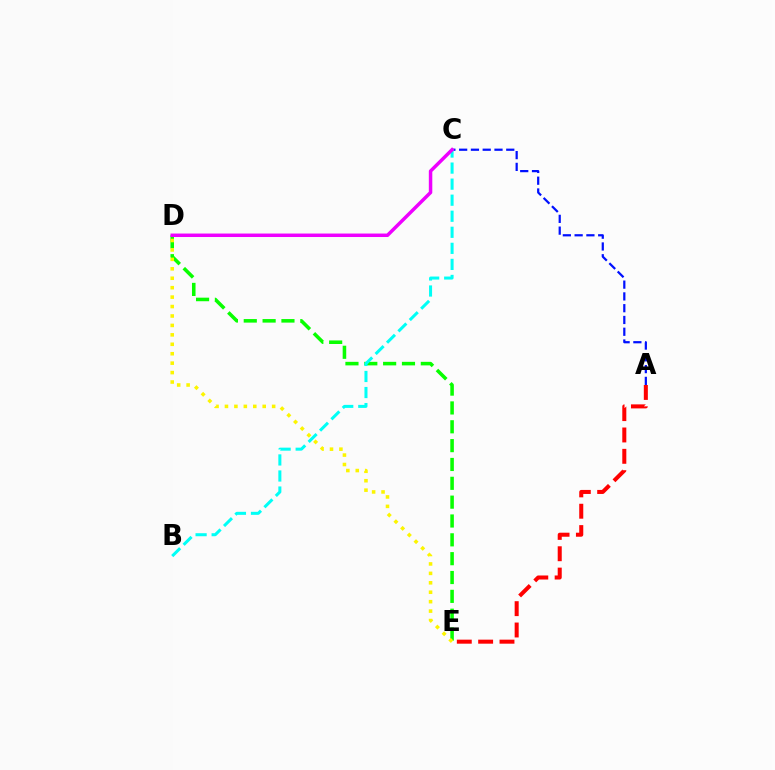{('D', 'E'): [{'color': '#08ff00', 'line_style': 'dashed', 'thickness': 2.56}, {'color': '#fcf500', 'line_style': 'dotted', 'thickness': 2.56}], ('A', 'C'): [{'color': '#0010ff', 'line_style': 'dashed', 'thickness': 1.6}], ('B', 'C'): [{'color': '#00fff6', 'line_style': 'dashed', 'thickness': 2.18}], ('C', 'D'): [{'color': '#ee00ff', 'line_style': 'solid', 'thickness': 2.5}], ('A', 'E'): [{'color': '#ff0000', 'line_style': 'dashed', 'thickness': 2.9}]}